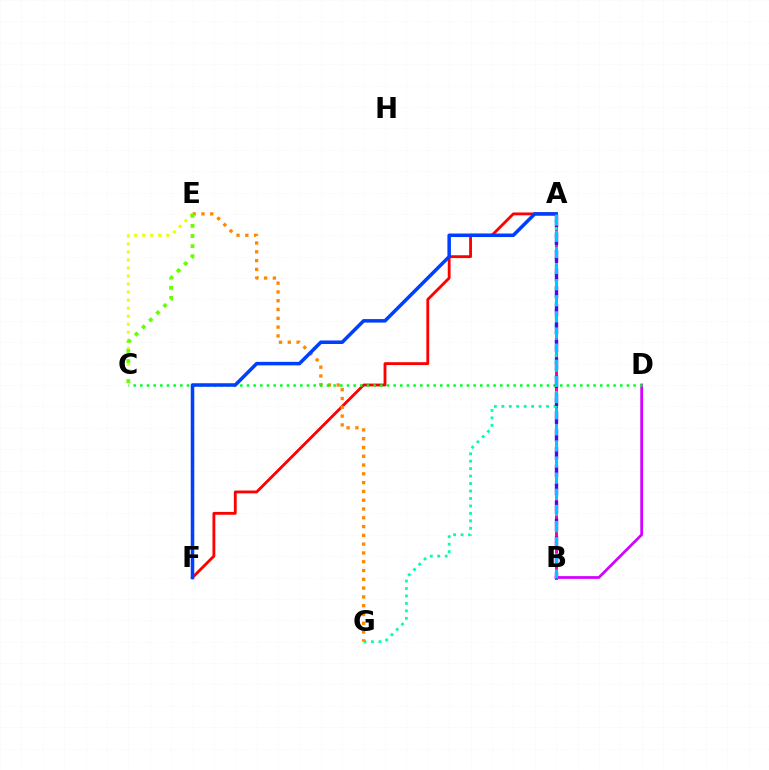{('A', 'B'): [{'color': '#ff00a0', 'line_style': 'solid', 'thickness': 2.13}, {'color': '#4f00ff', 'line_style': 'dashed', 'thickness': 2.43}, {'color': '#00c7ff', 'line_style': 'dashed', 'thickness': 2.19}], ('A', 'F'): [{'color': '#ff0000', 'line_style': 'solid', 'thickness': 2.04}, {'color': '#003fff', 'line_style': 'solid', 'thickness': 2.54}], ('A', 'G'): [{'color': '#00ffaf', 'line_style': 'dotted', 'thickness': 2.03}], ('E', 'G'): [{'color': '#ff8800', 'line_style': 'dotted', 'thickness': 2.39}], ('B', 'D'): [{'color': '#d600ff', 'line_style': 'solid', 'thickness': 1.98}], ('C', 'D'): [{'color': '#00ff27', 'line_style': 'dotted', 'thickness': 1.81}], ('C', 'E'): [{'color': '#eeff00', 'line_style': 'dotted', 'thickness': 2.18}, {'color': '#66ff00', 'line_style': 'dotted', 'thickness': 2.75}]}